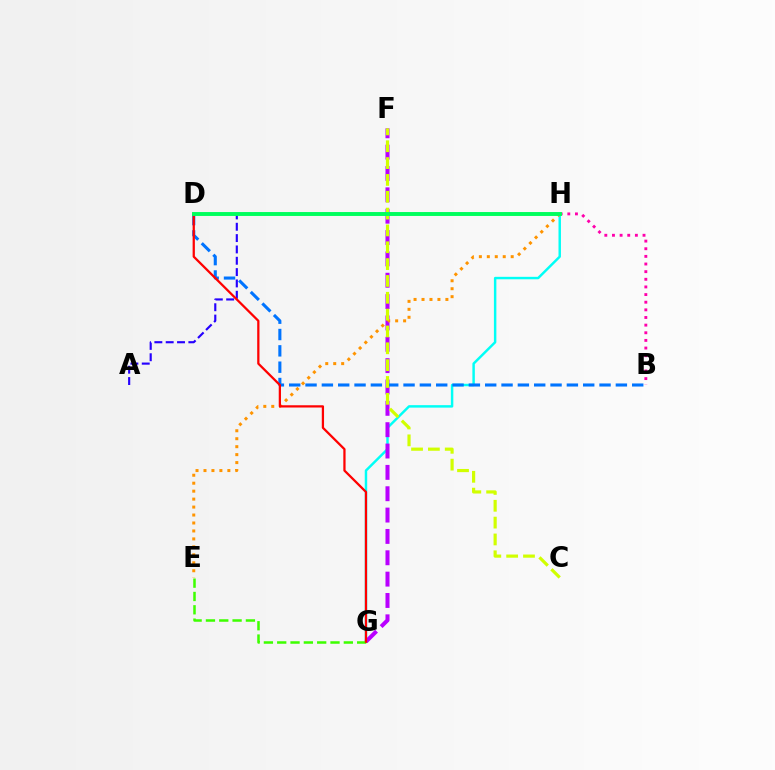{('G', 'H'): [{'color': '#00fff6', 'line_style': 'solid', 'thickness': 1.77}], ('F', 'G'): [{'color': '#b900ff', 'line_style': 'dashed', 'thickness': 2.9}], ('E', 'H'): [{'color': '#ff9400', 'line_style': 'dotted', 'thickness': 2.16}], ('B', 'D'): [{'color': '#0074ff', 'line_style': 'dashed', 'thickness': 2.22}], ('B', 'H'): [{'color': '#ff00ac', 'line_style': 'dotted', 'thickness': 2.08}], ('E', 'G'): [{'color': '#3dff00', 'line_style': 'dashed', 'thickness': 1.81}], ('A', 'H'): [{'color': '#2500ff', 'line_style': 'dashed', 'thickness': 1.54}], ('C', 'F'): [{'color': '#d1ff00', 'line_style': 'dashed', 'thickness': 2.29}], ('D', 'G'): [{'color': '#ff0000', 'line_style': 'solid', 'thickness': 1.63}], ('D', 'H'): [{'color': '#00ff5c', 'line_style': 'solid', 'thickness': 2.81}]}